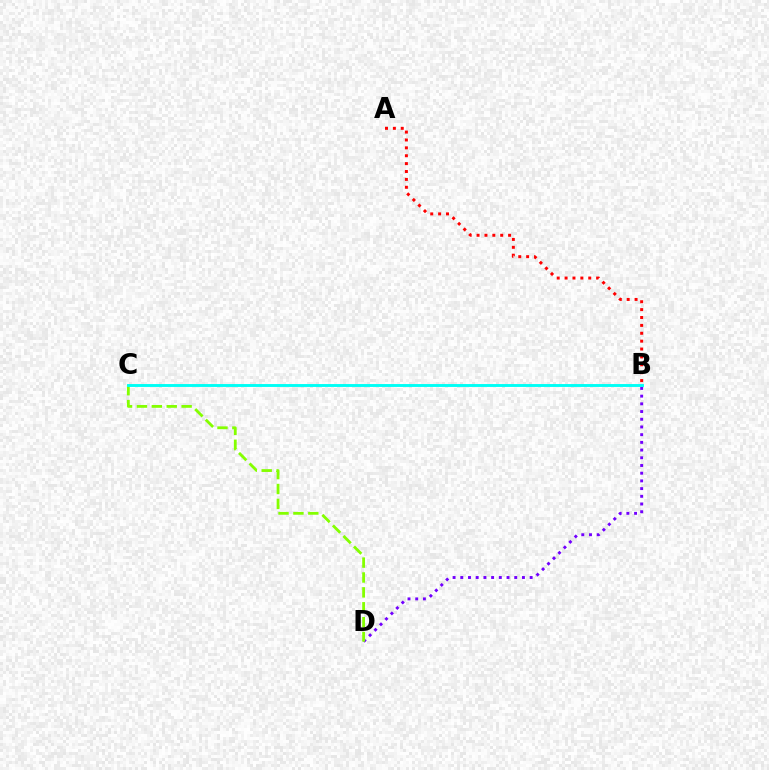{('B', 'D'): [{'color': '#7200ff', 'line_style': 'dotted', 'thickness': 2.09}], ('A', 'B'): [{'color': '#ff0000', 'line_style': 'dotted', 'thickness': 2.14}], ('C', 'D'): [{'color': '#84ff00', 'line_style': 'dashed', 'thickness': 2.02}], ('B', 'C'): [{'color': '#00fff6', 'line_style': 'solid', 'thickness': 2.09}]}